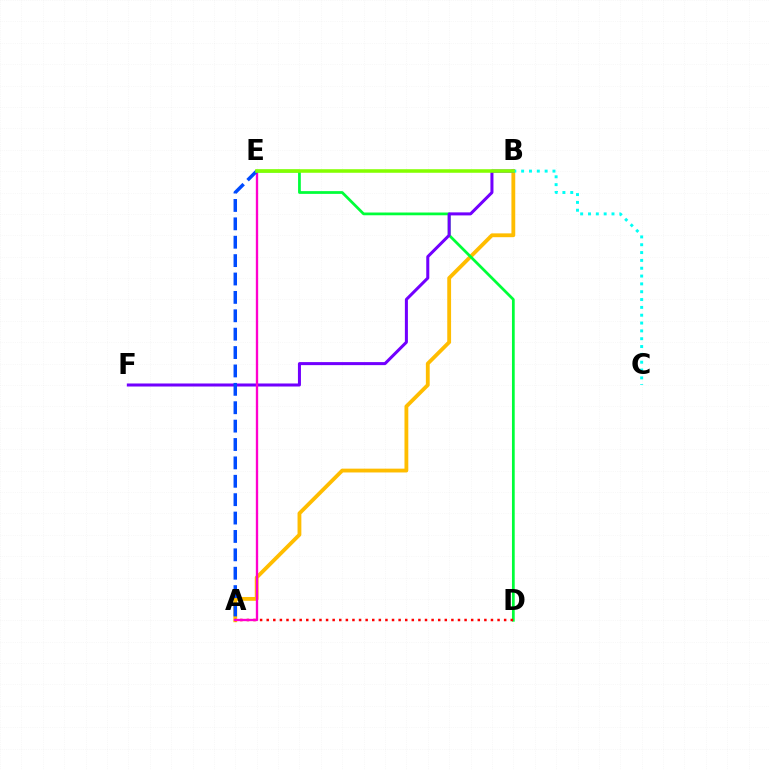{('A', 'B'): [{'color': '#ffbd00', 'line_style': 'solid', 'thickness': 2.75}], ('D', 'E'): [{'color': '#00ff39', 'line_style': 'solid', 'thickness': 1.98}], ('A', 'D'): [{'color': '#ff0000', 'line_style': 'dotted', 'thickness': 1.79}], ('B', 'F'): [{'color': '#7200ff', 'line_style': 'solid', 'thickness': 2.18}], ('A', 'E'): [{'color': '#ff00cf', 'line_style': 'solid', 'thickness': 1.68}, {'color': '#004bff', 'line_style': 'dashed', 'thickness': 2.5}], ('B', 'C'): [{'color': '#00fff6', 'line_style': 'dotted', 'thickness': 2.13}], ('B', 'E'): [{'color': '#84ff00', 'line_style': 'solid', 'thickness': 2.55}]}